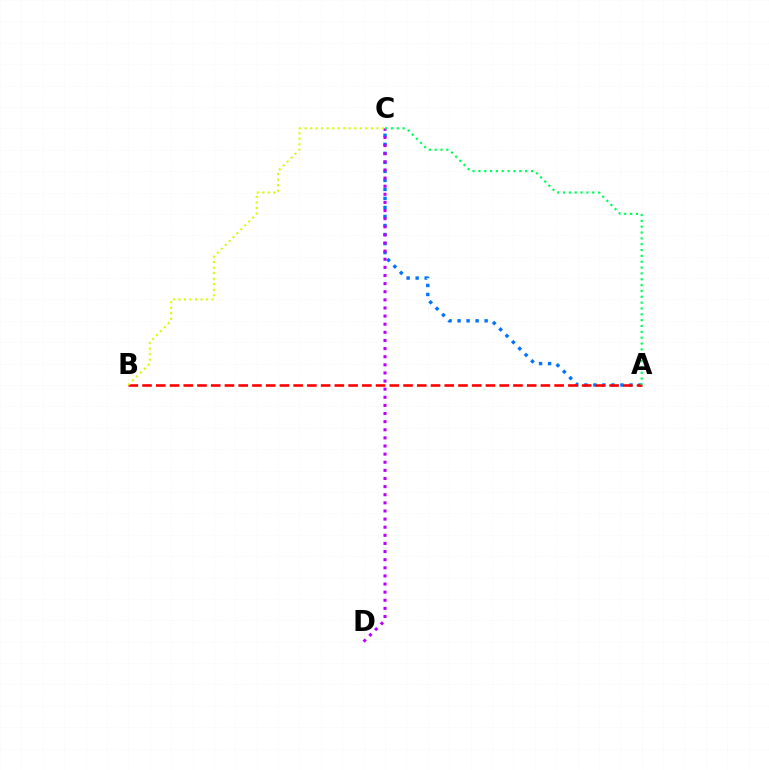{('A', 'C'): [{'color': '#0074ff', 'line_style': 'dotted', 'thickness': 2.45}, {'color': '#00ff5c', 'line_style': 'dotted', 'thickness': 1.59}], ('A', 'B'): [{'color': '#ff0000', 'line_style': 'dashed', 'thickness': 1.87}], ('C', 'D'): [{'color': '#b900ff', 'line_style': 'dotted', 'thickness': 2.21}], ('B', 'C'): [{'color': '#d1ff00', 'line_style': 'dotted', 'thickness': 1.5}]}